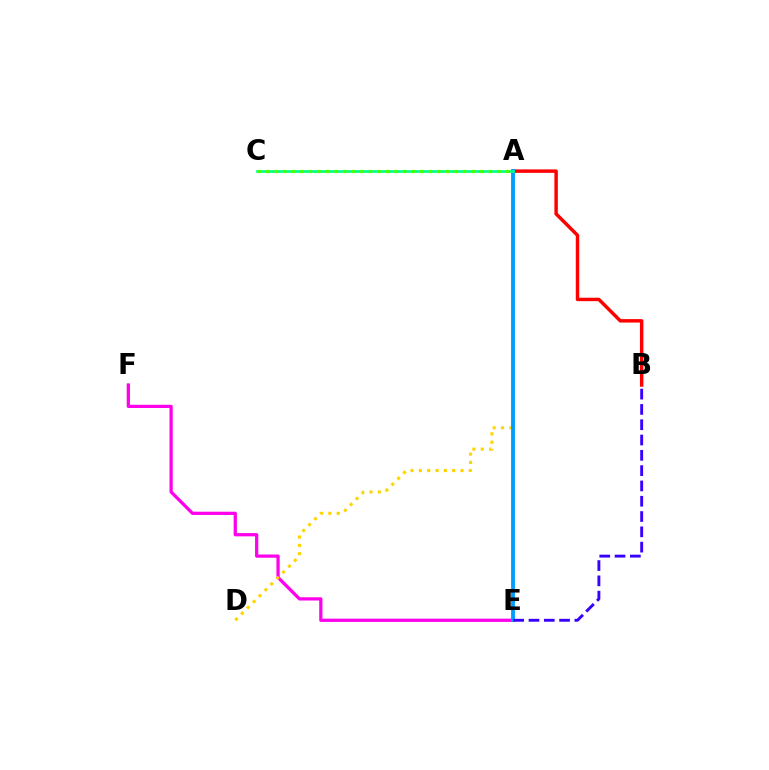{('A', 'B'): [{'color': '#ff0000', 'line_style': 'solid', 'thickness': 2.48}], ('E', 'F'): [{'color': '#ff00ed', 'line_style': 'solid', 'thickness': 2.34}], ('A', 'D'): [{'color': '#ffd500', 'line_style': 'dotted', 'thickness': 2.26}], ('A', 'E'): [{'color': '#009eff', 'line_style': 'solid', 'thickness': 2.77}], ('B', 'E'): [{'color': '#3700ff', 'line_style': 'dashed', 'thickness': 2.08}], ('A', 'C'): [{'color': '#00ff86', 'line_style': 'solid', 'thickness': 1.93}, {'color': '#4fff00', 'line_style': 'dotted', 'thickness': 2.33}]}